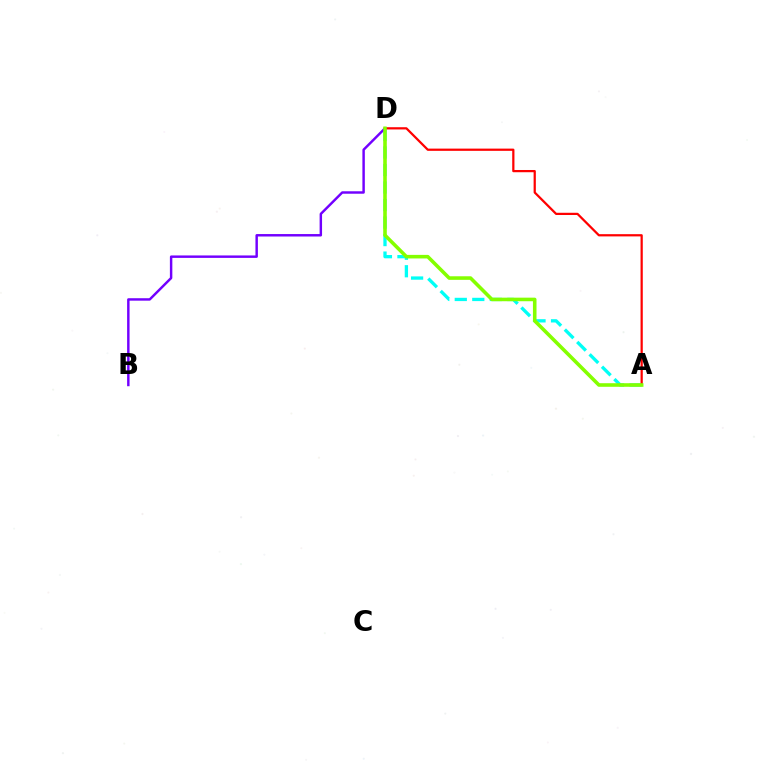{('A', 'D'): [{'color': '#00fff6', 'line_style': 'dashed', 'thickness': 2.38}, {'color': '#ff0000', 'line_style': 'solid', 'thickness': 1.61}, {'color': '#84ff00', 'line_style': 'solid', 'thickness': 2.57}], ('B', 'D'): [{'color': '#7200ff', 'line_style': 'solid', 'thickness': 1.76}]}